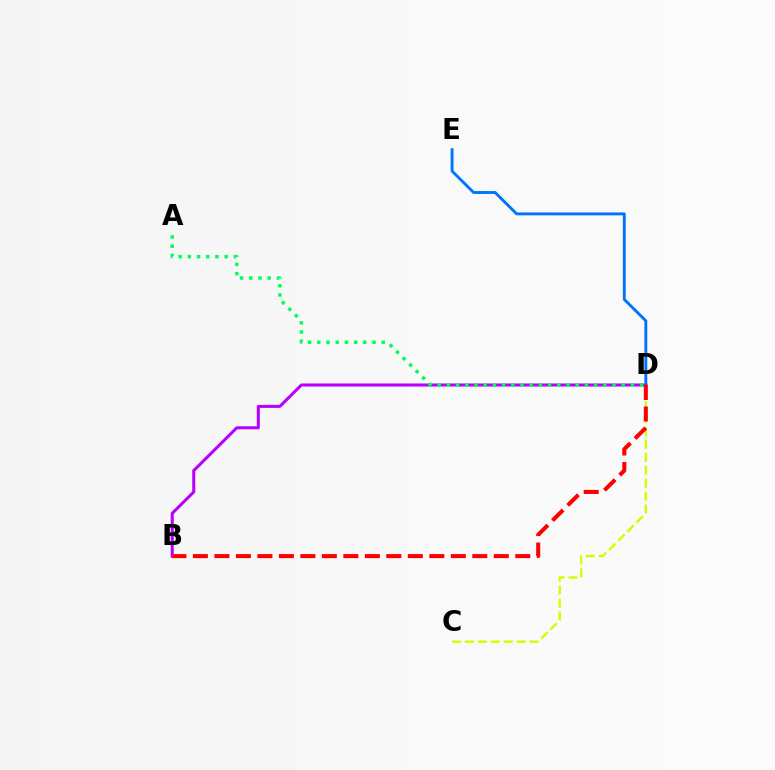{('D', 'E'): [{'color': '#0074ff', 'line_style': 'solid', 'thickness': 2.09}], ('C', 'D'): [{'color': '#d1ff00', 'line_style': 'dashed', 'thickness': 1.75}], ('B', 'D'): [{'color': '#b900ff', 'line_style': 'solid', 'thickness': 2.2}, {'color': '#ff0000', 'line_style': 'dashed', 'thickness': 2.92}], ('A', 'D'): [{'color': '#00ff5c', 'line_style': 'dotted', 'thickness': 2.5}]}